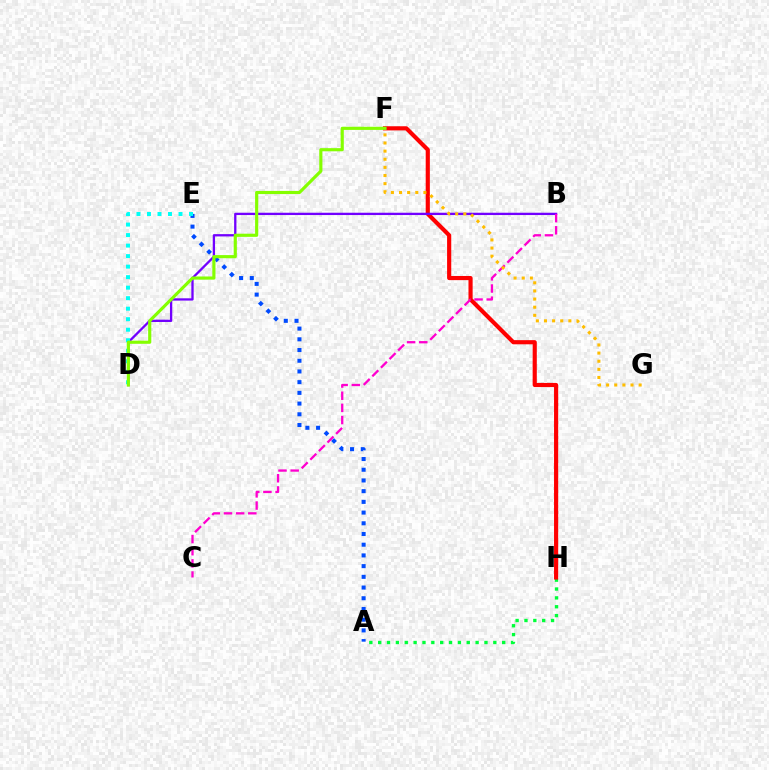{('A', 'E'): [{'color': '#004bff', 'line_style': 'dotted', 'thickness': 2.91}], ('A', 'H'): [{'color': '#00ff39', 'line_style': 'dotted', 'thickness': 2.41}], ('F', 'H'): [{'color': '#ff0000', 'line_style': 'solid', 'thickness': 2.99}], ('B', 'D'): [{'color': '#7200ff', 'line_style': 'solid', 'thickness': 1.66}], ('D', 'E'): [{'color': '#00fff6', 'line_style': 'dotted', 'thickness': 2.86}], ('D', 'F'): [{'color': '#84ff00', 'line_style': 'solid', 'thickness': 2.27}], ('B', 'C'): [{'color': '#ff00cf', 'line_style': 'dashed', 'thickness': 1.65}], ('F', 'G'): [{'color': '#ffbd00', 'line_style': 'dotted', 'thickness': 2.21}]}